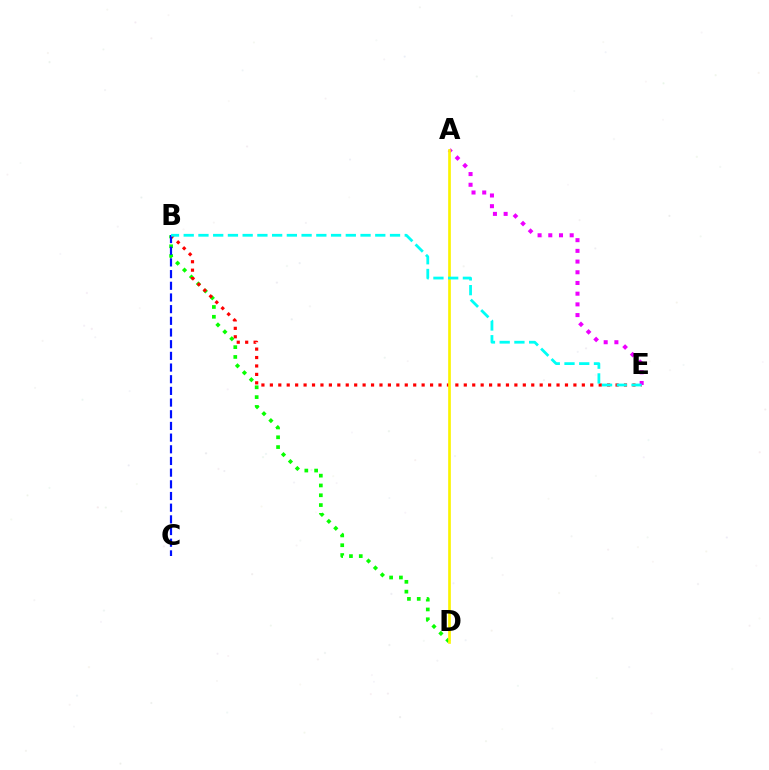{('B', 'D'): [{'color': '#08ff00', 'line_style': 'dotted', 'thickness': 2.66}], ('B', 'E'): [{'color': '#ff0000', 'line_style': 'dotted', 'thickness': 2.29}, {'color': '#00fff6', 'line_style': 'dashed', 'thickness': 2.0}], ('A', 'E'): [{'color': '#ee00ff', 'line_style': 'dotted', 'thickness': 2.91}], ('B', 'C'): [{'color': '#0010ff', 'line_style': 'dashed', 'thickness': 1.59}], ('A', 'D'): [{'color': '#fcf500', 'line_style': 'solid', 'thickness': 1.92}]}